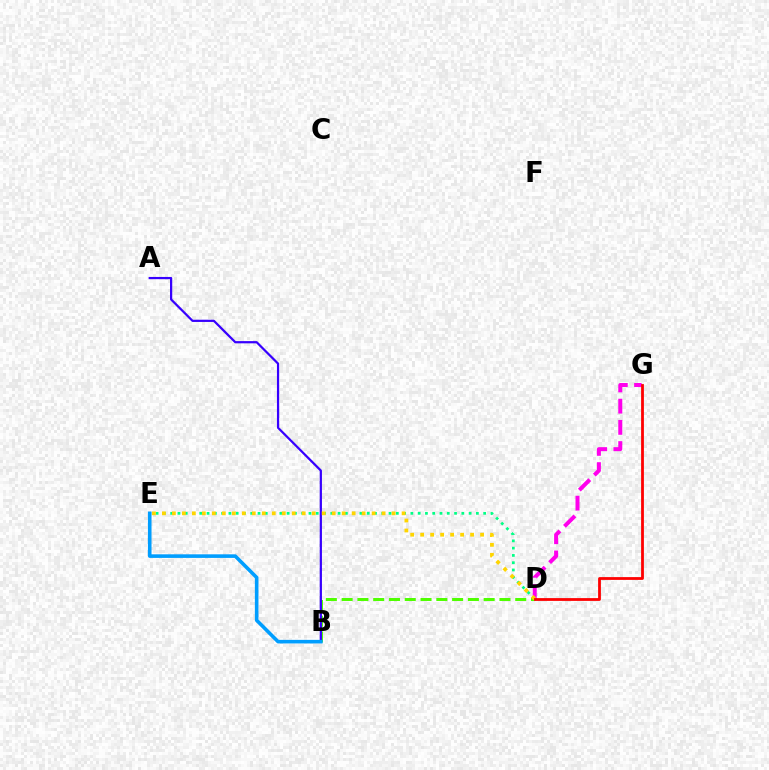{('B', 'D'): [{'color': '#4fff00', 'line_style': 'dashed', 'thickness': 2.14}], ('D', 'E'): [{'color': '#00ff86', 'line_style': 'dotted', 'thickness': 1.98}, {'color': '#ffd500', 'line_style': 'dotted', 'thickness': 2.71}], ('D', 'G'): [{'color': '#ff00ed', 'line_style': 'dashed', 'thickness': 2.88}, {'color': '#ff0000', 'line_style': 'solid', 'thickness': 2.01}], ('A', 'B'): [{'color': '#3700ff', 'line_style': 'solid', 'thickness': 1.6}], ('B', 'E'): [{'color': '#009eff', 'line_style': 'solid', 'thickness': 2.59}]}